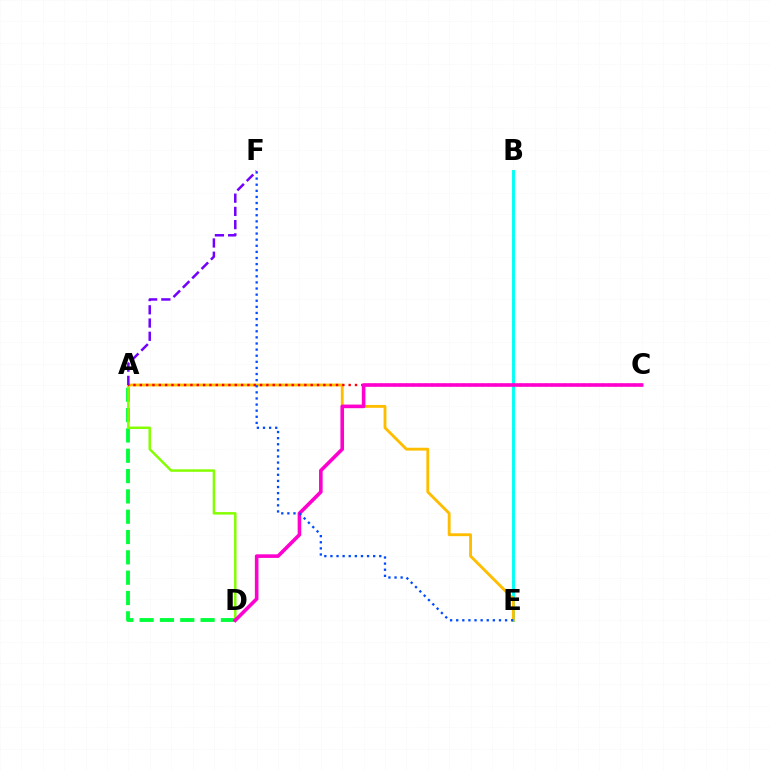{('A', 'D'): [{'color': '#00ff39', 'line_style': 'dashed', 'thickness': 2.76}, {'color': '#84ff00', 'line_style': 'solid', 'thickness': 1.79}], ('B', 'E'): [{'color': '#00fff6', 'line_style': 'solid', 'thickness': 2.08}], ('A', 'E'): [{'color': '#ffbd00', 'line_style': 'solid', 'thickness': 2.05}], ('A', 'C'): [{'color': '#ff0000', 'line_style': 'dotted', 'thickness': 1.72}], ('C', 'D'): [{'color': '#ff00cf', 'line_style': 'solid', 'thickness': 2.59}], ('E', 'F'): [{'color': '#004bff', 'line_style': 'dotted', 'thickness': 1.66}], ('A', 'F'): [{'color': '#7200ff', 'line_style': 'dashed', 'thickness': 1.8}]}